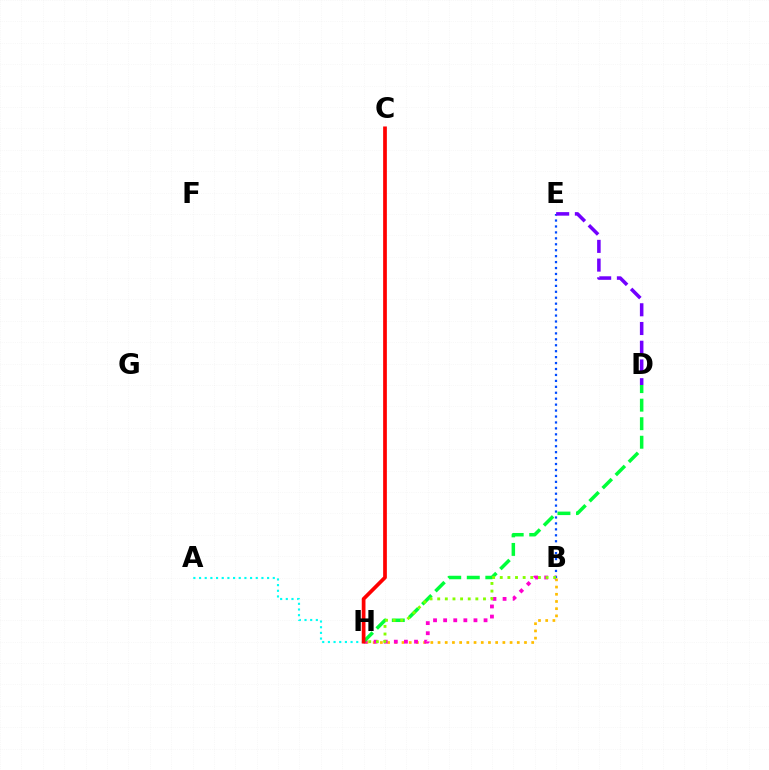{('A', 'H'): [{'color': '#00fff6', 'line_style': 'dotted', 'thickness': 1.54}], ('B', 'E'): [{'color': '#004bff', 'line_style': 'dotted', 'thickness': 1.61}], ('B', 'H'): [{'color': '#ffbd00', 'line_style': 'dotted', 'thickness': 1.96}, {'color': '#ff00cf', 'line_style': 'dotted', 'thickness': 2.74}, {'color': '#84ff00', 'line_style': 'dotted', 'thickness': 2.07}], ('D', 'H'): [{'color': '#00ff39', 'line_style': 'dashed', 'thickness': 2.52}], ('C', 'H'): [{'color': '#ff0000', 'line_style': 'solid', 'thickness': 2.68}], ('D', 'E'): [{'color': '#7200ff', 'line_style': 'dashed', 'thickness': 2.54}]}